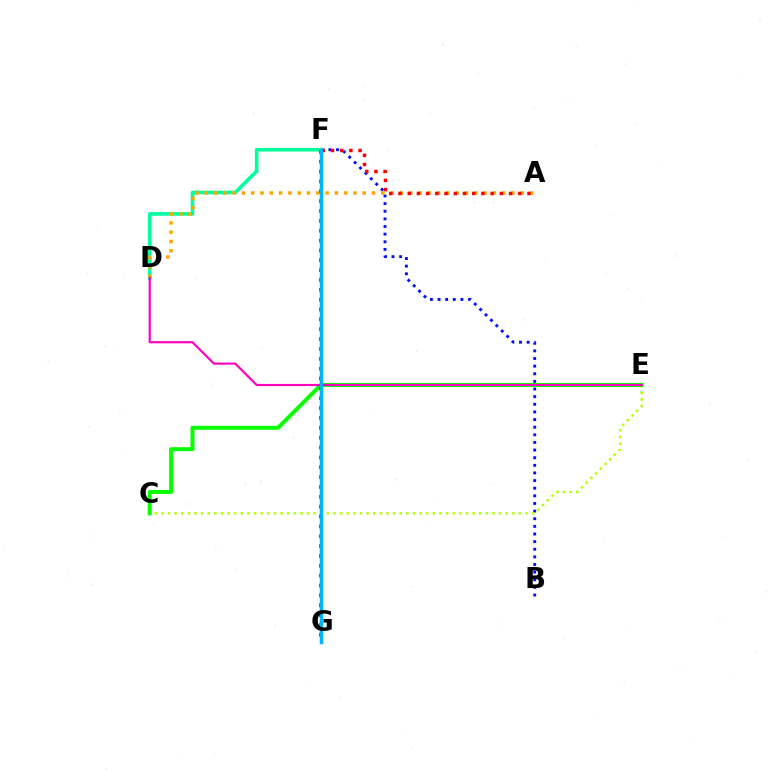{('B', 'F'): [{'color': '#0010ff', 'line_style': 'dotted', 'thickness': 2.07}], ('D', 'F'): [{'color': '#00ff9d', 'line_style': 'solid', 'thickness': 2.59}], ('A', 'D'): [{'color': '#ffa500', 'line_style': 'dotted', 'thickness': 2.53}], ('C', 'E'): [{'color': '#b3ff00', 'line_style': 'dotted', 'thickness': 1.8}, {'color': '#08ff00', 'line_style': 'solid', 'thickness': 2.88}], ('D', 'E'): [{'color': '#ff00bd', 'line_style': 'solid', 'thickness': 1.55}], ('A', 'F'): [{'color': '#ff0000', 'line_style': 'dotted', 'thickness': 2.5}], ('F', 'G'): [{'color': '#9b00ff', 'line_style': 'dotted', 'thickness': 2.68}, {'color': '#00b5ff', 'line_style': 'solid', 'thickness': 2.5}]}